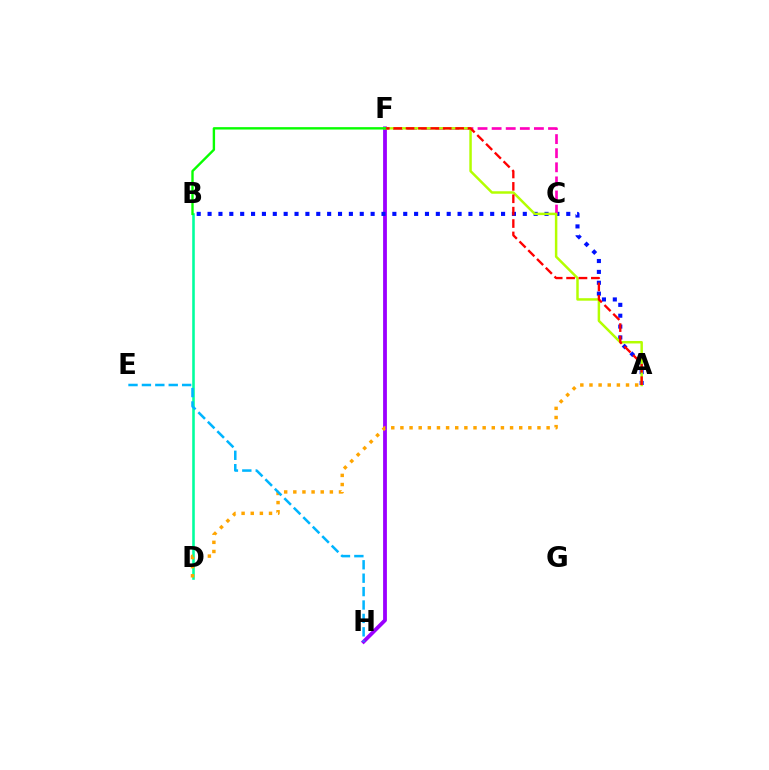{('F', 'H'): [{'color': '#9b00ff', 'line_style': 'solid', 'thickness': 2.74}], ('A', 'B'): [{'color': '#0010ff', 'line_style': 'dotted', 'thickness': 2.95}], ('B', 'D'): [{'color': '#00ff9d', 'line_style': 'solid', 'thickness': 1.86}], ('C', 'F'): [{'color': '#ff00bd', 'line_style': 'dashed', 'thickness': 1.91}], ('A', 'D'): [{'color': '#ffa500', 'line_style': 'dotted', 'thickness': 2.48}], ('E', 'H'): [{'color': '#00b5ff', 'line_style': 'dashed', 'thickness': 1.82}], ('A', 'F'): [{'color': '#b3ff00', 'line_style': 'solid', 'thickness': 1.79}, {'color': '#ff0000', 'line_style': 'dashed', 'thickness': 1.68}], ('B', 'F'): [{'color': '#08ff00', 'line_style': 'solid', 'thickness': 1.72}]}